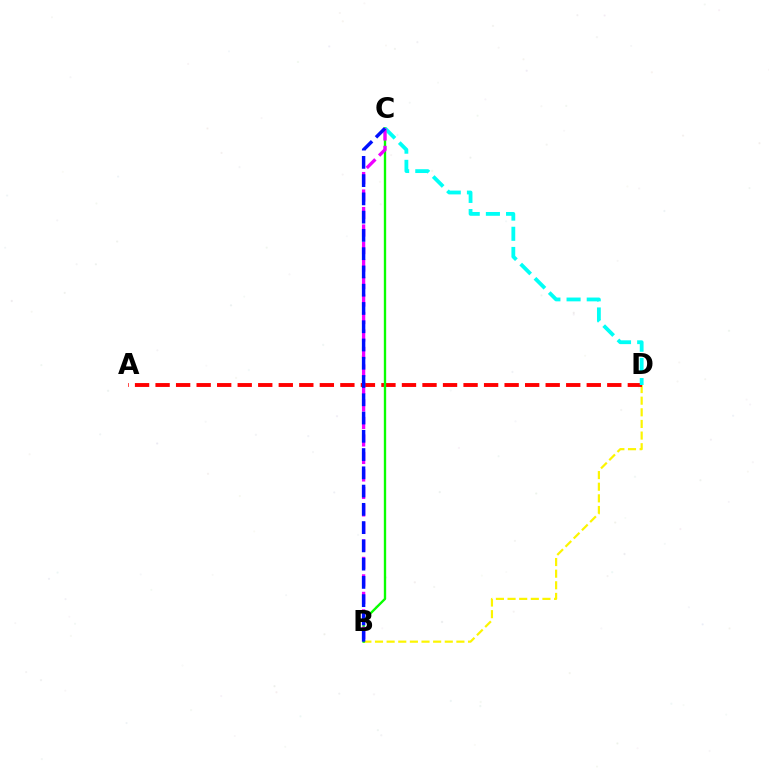{('B', 'D'): [{'color': '#fcf500', 'line_style': 'dashed', 'thickness': 1.58}], ('A', 'D'): [{'color': '#ff0000', 'line_style': 'dashed', 'thickness': 2.79}], ('B', 'C'): [{'color': '#08ff00', 'line_style': 'solid', 'thickness': 1.69}, {'color': '#ee00ff', 'line_style': 'dashed', 'thickness': 2.38}, {'color': '#0010ff', 'line_style': 'dashed', 'thickness': 2.48}], ('C', 'D'): [{'color': '#00fff6', 'line_style': 'dashed', 'thickness': 2.74}]}